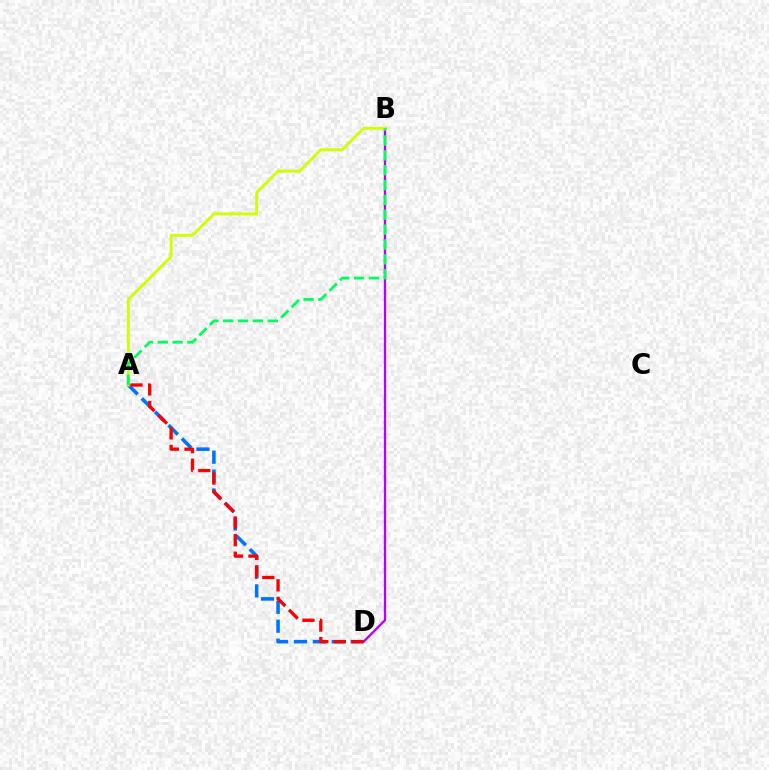{('A', 'D'): [{'color': '#0074ff', 'line_style': 'dashed', 'thickness': 2.57}, {'color': '#ff0000', 'line_style': 'dashed', 'thickness': 2.39}], ('B', 'D'): [{'color': '#b900ff', 'line_style': 'solid', 'thickness': 1.65}], ('A', 'B'): [{'color': '#d1ff00', 'line_style': 'solid', 'thickness': 2.08}, {'color': '#00ff5c', 'line_style': 'dashed', 'thickness': 2.02}]}